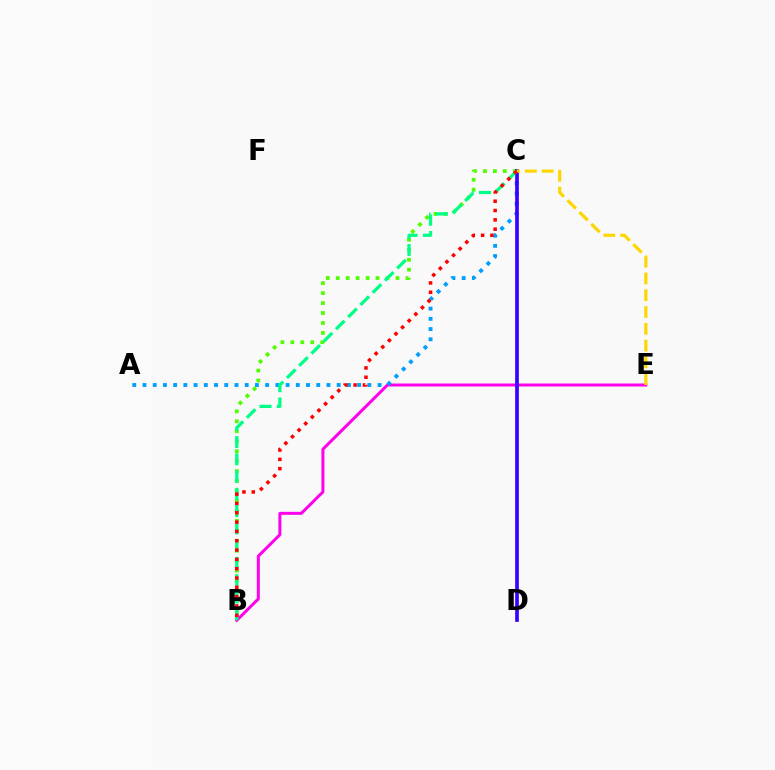{('B', 'C'): [{'color': '#4fff00', 'line_style': 'dotted', 'thickness': 2.71}, {'color': '#00ff86', 'line_style': 'dashed', 'thickness': 2.35}, {'color': '#ff0000', 'line_style': 'dotted', 'thickness': 2.53}], ('B', 'E'): [{'color': '#ff00ed', 'line_style': 'solid', 'thickness': 2.16}], ('A', 'C'): [{'color': '#009eff', 'line_style': 'dotted', 'thickness': 2.78}], ('C', 'D'): [{'color': '#3700ff', 'line_style': 'solid', 'thickness': 2.64}], ('C', 'E'): [{'color': '#ffd500', 'line_style': 'dashed', 'thickness': 2.28}]}